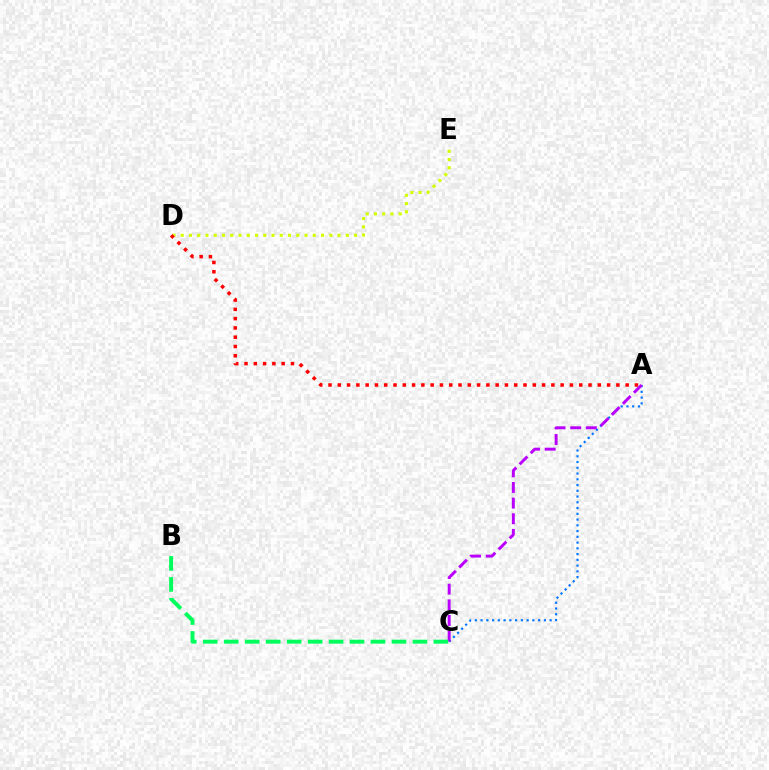{('D', 'E'): [{'color': '#d1ff00', 'line_style': 'dotted', 'thickness': 2.24}], ('A', 'D'): [{'color': '#ff0000', 'line_style': 'dotted', 'thickness': 2.52}], ('A', 'C'): [{'color': '#0074ff', 'line_style': 'dotted', 'thickness': 1.56}, {'color': '#b900ff', 'line_style': 'dashed', 'thickness': 2.13}], ('B', 'C'): [{'color': '#00ff5c', 'line_style': 'dashed', 'thickness': 2.85}]}